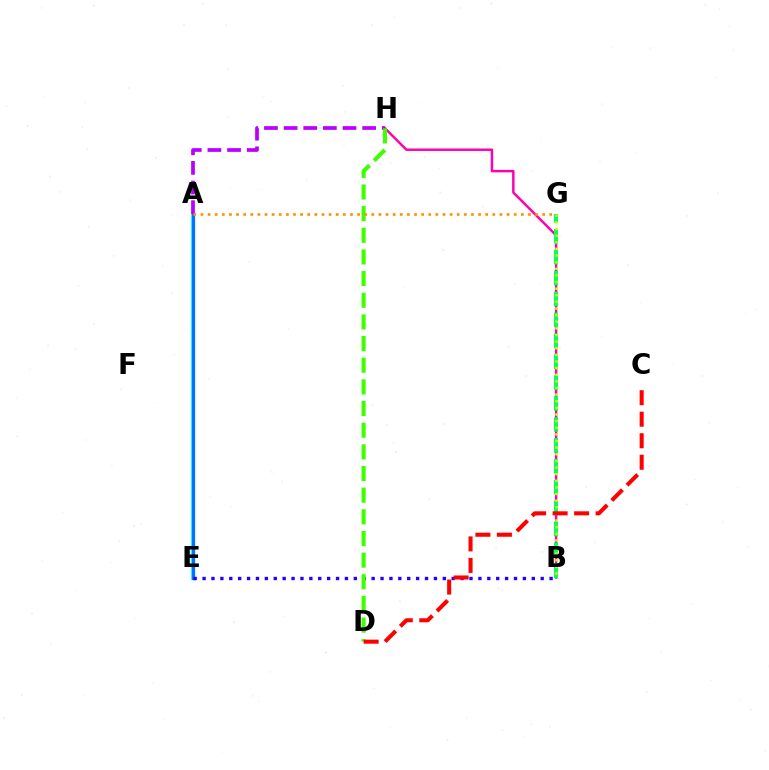{('A', 'E'): [{'color': '#00fff6', 'line_style': 'solid', 'thickness': 2.57}, {'color': '#0074ff', 'line_style': 'solid', 'thickness': 2.37}], ('B', 'H'): [{'color': '#ff00ac', 'line_style': 'solid', 'thickness': 1.76}], ('B', 'E'): [{'color': '#2500ff', 'line_style': 'dotted', 'thickness': 2.42}], ('B', 'G'): [{'color': '#00ff5c', 'line_style': 'dashed', 'thickness': 2.84}, {'color': '#d1ff00', 'line_style': 'dotted', 'thickness': 1.8}], ('A', 'H'): [{'color': '#b900ff', 'line_style': 'dashed', 'thickness': 2.67}], ('D', 'H'): [{'color': '#3dff00', 'line_style': 'dashed', 'thickness': 2.94}], ('A', 'G'): [{'color': '#ff9400', 'line_style': 'dotted', 'thickness': 1.93}], ('C', 'D'): [{'color': '#ff0000', 'line_style': 'dashed', 'thickness': 2.92}]}